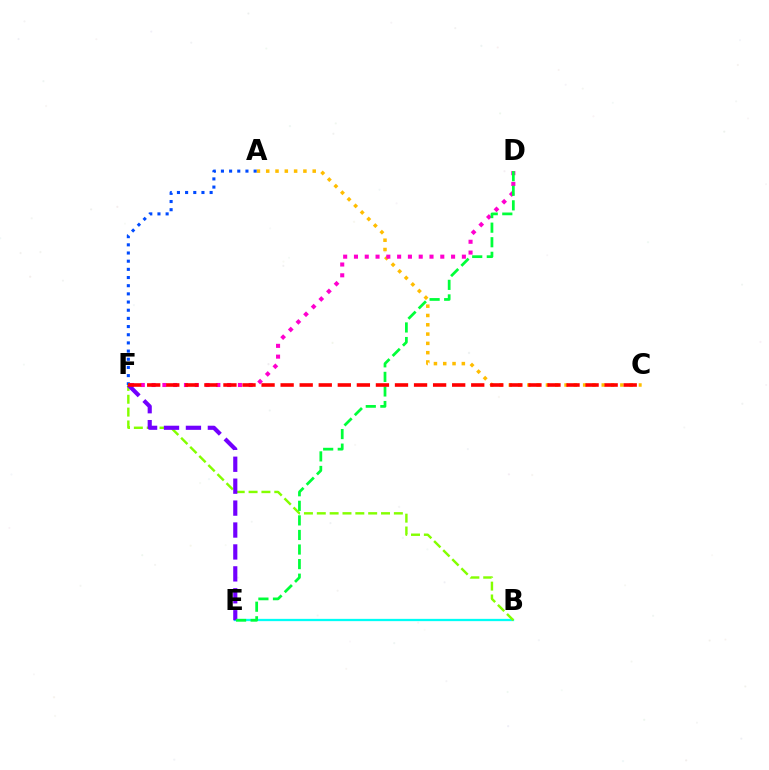{('A', 'C'): [{'color': '#ffbd00', 'line_style': 'dotted', 'thickness': 2.53}], ('D', 'F'): [{'color': '#ff00cf', 'line_style': 'dotted', 'thickness': 2.93}], ('B', 'E'): [{'color': '#00fff6', 'line_style': 'solid', 'thickness': 1.64}], ('B', 'F'): [{'color': '#84ff00', 'line_style': 'dashed', 'thickness': 1.75}], ('E', 'F'): [{'color': '#7200ff', 'line_style': 'dashed', 'thickness': 2.98}], ('A', 'F'): [{'color': '#004bff', 'line_style': 'dotted', 'thickness': 2.22}], ('D', 'E'): [{'color': '#00ff39', 'line_style': 'dashed', 'thickness': 1.98}], ('C', 'F'): [{'color': '#ff0000', 'line_style': 'dashed', 'thickness': 2.59}]}